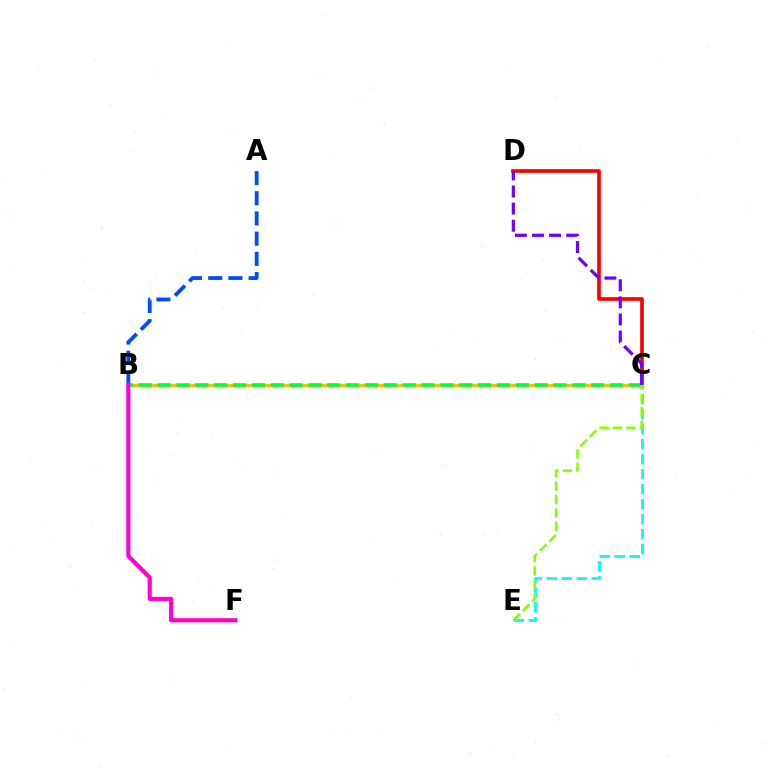{('C', 'D'): [{'color': '#ff0000', 'line_style': 'solid', 'thickness': 2.64}, {'color': '#7200ff', 'line_style': 'dashed', 'thickness': 2.32}], ('B', 'C'): [{'color': '#ffbd00', 'line_style': 'solid', 'thickness': 2.45}, {'color': '#00ff39', 'line_style': 'dashed', 'thickness': 2.56}], ('A', 'B'): [{'color': '#004bff', 'line_style': 'dashed', 'thickness': 2.75}], ('B', 'F'): [{'color': '#ff00cf', 'line_style': 'solid', 'thickness': 2.98}], ('C', 'E'): [{'color': '#00fff6', 'line_style': 'dashed', 'thickness': 2.04}, {'color': '#84ff00', 'line_style': 'dashed', 'thickness': 1.82}]}